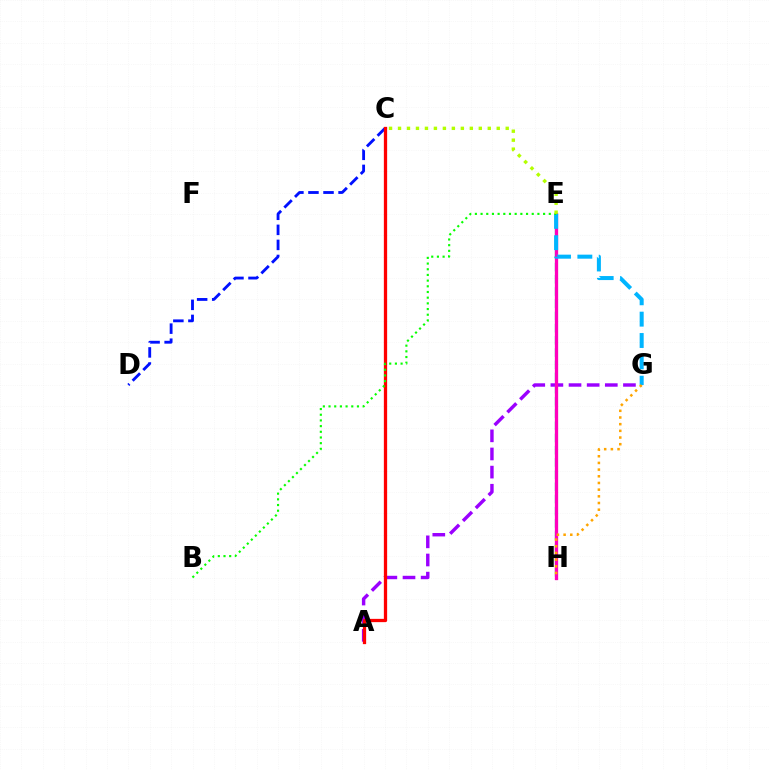{('A', 'G'): [{'color': '#9b00ff', 'line_style': 'dashed', 'thickness': 2.46}], ('E', 'H'): [{'color': '#00ff9d', 'line_style': 'dashed', 'thickness': 1.66}, {'color': '#ff00bd', 'line_style': 'solid', 'thickness': 2.37}], ('C', 'D'): [{'color': '#0010ff', 'line_style': 'dashed', 'thickness': 2.05}], ('E', 'G'): [{'color': '#00b5ff', 'line_style': 'dashed', 'thickness': 2.9}], ('G', 'H'): [{'color': '#ffa500', 'line_style': 'dotted', 'thickness': 1.82}], ('A', 'C'): [{'color': '#ff0000', 'line_style': 'solid', 'thickness': 2.36}], ('B', 'E'): [{'color': '#08ff00', 'line_style': 'dotted', 'thickness': 1.54}], ('C', 'E'): [{'color': '#b3ff00', 'line_style': 'dotted', 'thickness': 2.44}]}